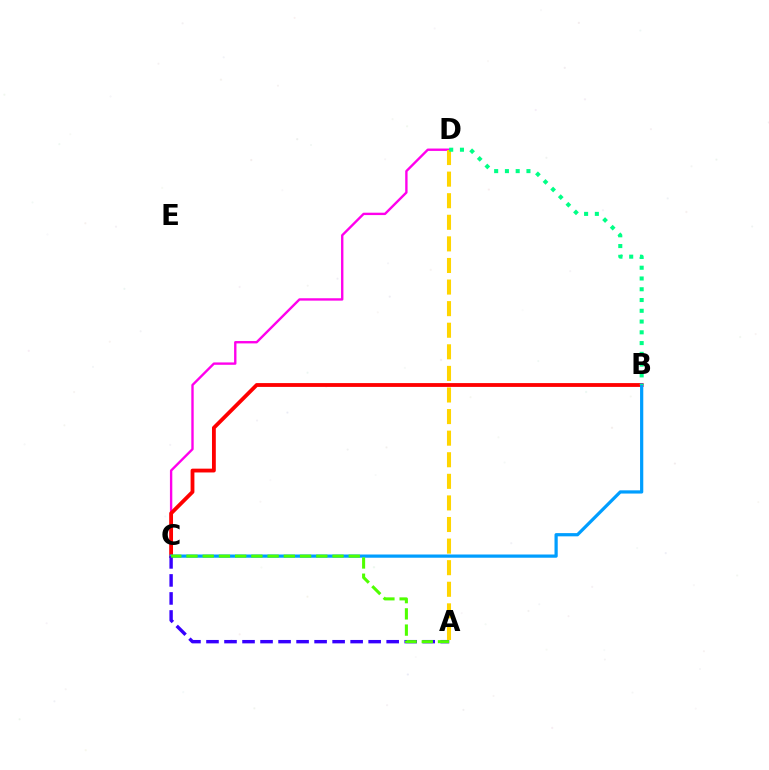{('C', 'D'): [{'color': '#ff00ed', 'line_style': 'solid', 'thickness': 1.71}], ('B', 'C'): [{'color': '#ff0000', 'line_style': 'solid', 'thickness': 2.75}, {'color': '#009eff', 'line_style': 'solid', 'thickness': 2.32}], ('A', 'C'): [{'color': '#3700ff', 'line_style': 'dashed', 'thickness': 2.45}, {'color': '#4fff00', 'line_style': 'dashed', 'thickness': 2.2}], ('A', 'D'): [{'color': '#ffd500', 'line_style': 'dashed', 'thickness': 2.93}], ('B', 'D'): [{'color': '#00ff86', 'line_style': 'dotted', 'thickness': 2.92}]}